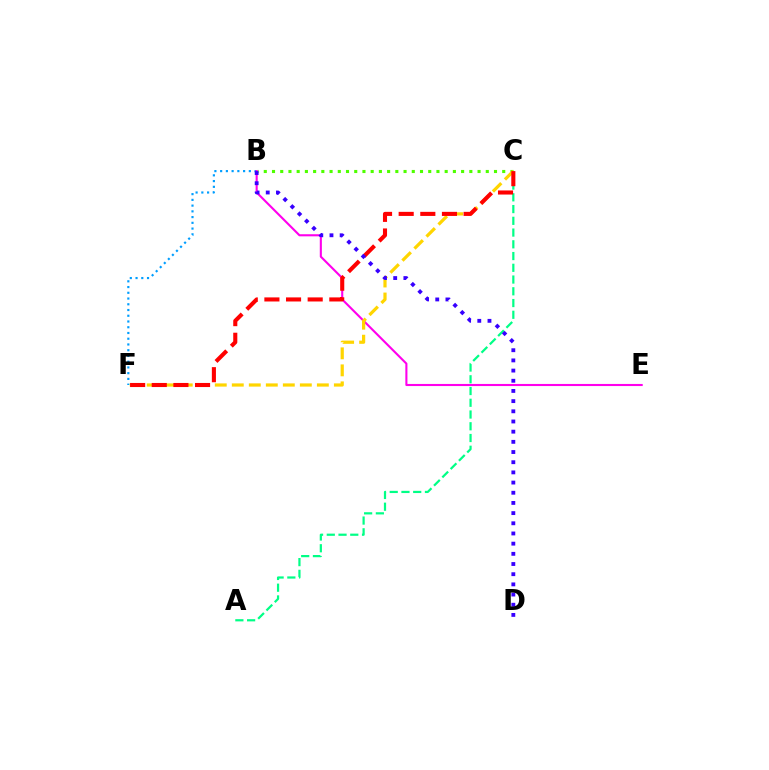{('B', 'F'): [{'color': '#009eff', 'line_style': 'dotted', 'thickness': 1.56}], ('B', 'C'): [{'color': '#4fff00', 'line_style': 'dotted', 'thickness': 2.23}], ('B', 'E'): [{'color': '#ff00ed', 'line_style': 'solid', 'thickness': 1.51}], ('A', 'C'): [{'color': '#00ff86', 'line_style': 'dashed', 'thickness': 1.6}], ('C', 'F'): [{'color': '#ffd500', 'line_style': 'dashed', 'thickness': 2.31}, {'color': '#ff0000', 'line_style': 'dashed', 'thickness': 2.94}], ('B', 'D'): [{'color': '#3700ff', 'line_style': 'dotted', 'thickness': 2.77}]}